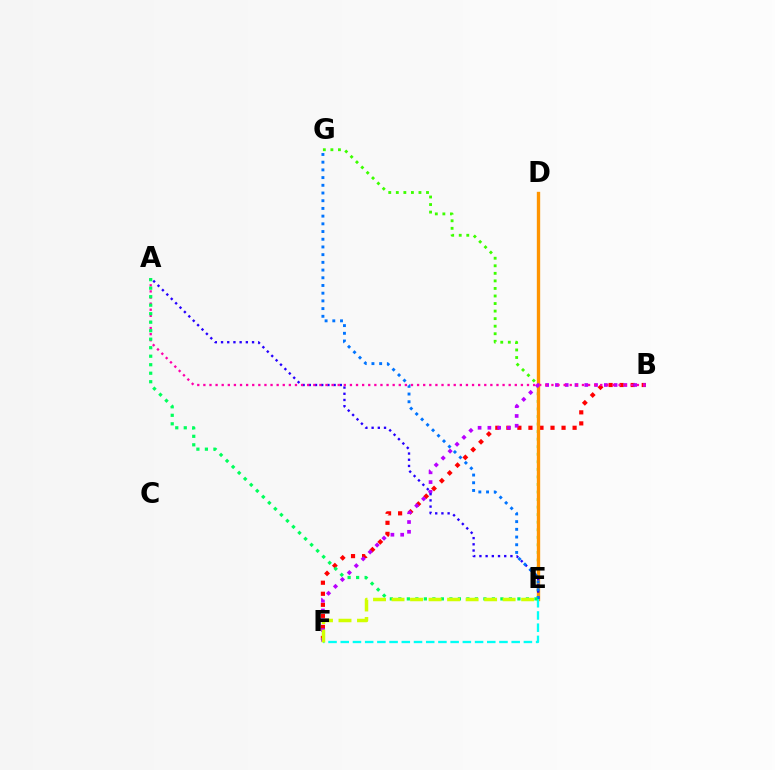{('B', 'F'): [{'color': '#ff0000', 'line_style': 'dotted', 'thickness': 3.0}, {'color': '#b900ff', 'line_style': 'dotted', 'thickness': 2.66}], ('E', 'G'): [{'color': '#3dff00', 'line_style': 'dotted', 'thickness': 2.05}, {'color': '#0074ff', 'line_style': 'dotted', 'thickness': 2.09}], ('D', 'E'): [{'color': '#ff9400', 'line_style': 'solid', 'thickness': 2.41}], ('A', 'E'): [{'color': '#2500ff', 'line_style': 'dotted', 'thickness': 1.68}, {'color': '#00ff5c', 'line_style': 'dotted', 'thickness': 2.31}], ('A', 'B'): [{'color': '#ff00ac', 'line_style': 'dotted', 'thickness': 1.66}], ('E', 'F'): [{'color': '#00fff6', 'line_style': 'dashed', 'thickness': 1.66}, {'color': '#d1ff00', 'line_style': 'dashed', 'thickness': 2.51}]}